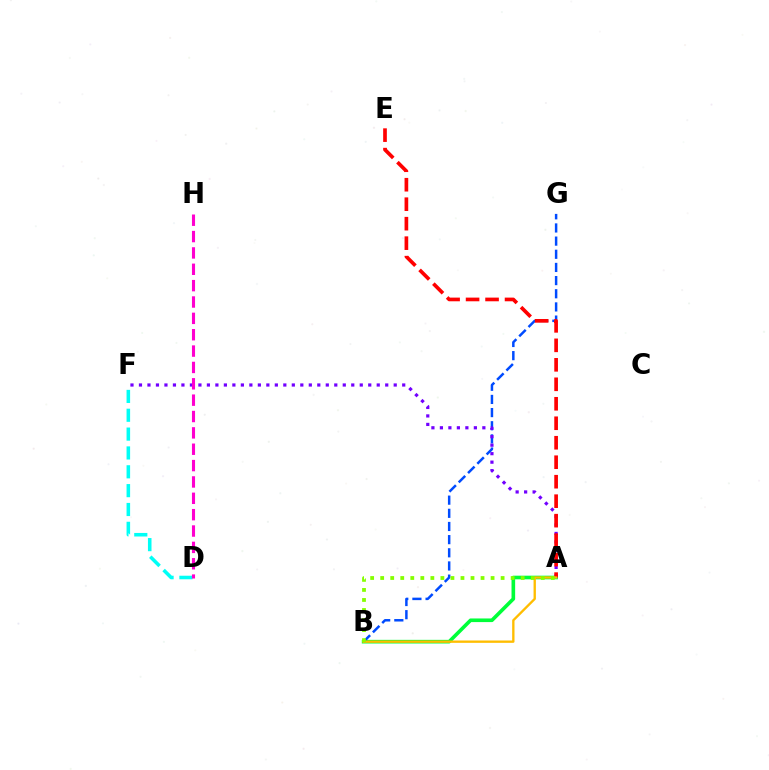{('A', 'B'): [{'color': '#00ff39', 'line_style': 'solid', 'thickness': 2.62}, {'color': '#ffbd00', 'line_style': 'solid', 'thickness': 1.69}, {'color': '#84ff00', 'line_style': 'dotted', 'thickness': 2.73}], ('B', 'G'): [{'color': '#004bff', 'line_style': 'dashed', 'thickness': 1.79}], ('D', 'F'): [{'color': '#00fff6', 'line_style': 'dashed', 'thickness': 2.56}], ('A', 'F'): [{'color': '#7200ff', 'line_style': 'dotted', 'thickness': 2.31}], ('A', 'E'): [{'color': '#ff0000', 'line_style': 'dashed', 'thickness': 2.65}], ('D', 'H'): [{'color': '#ff00cf', 'line_style': 'dashed', 'thickness': 2.22}]}